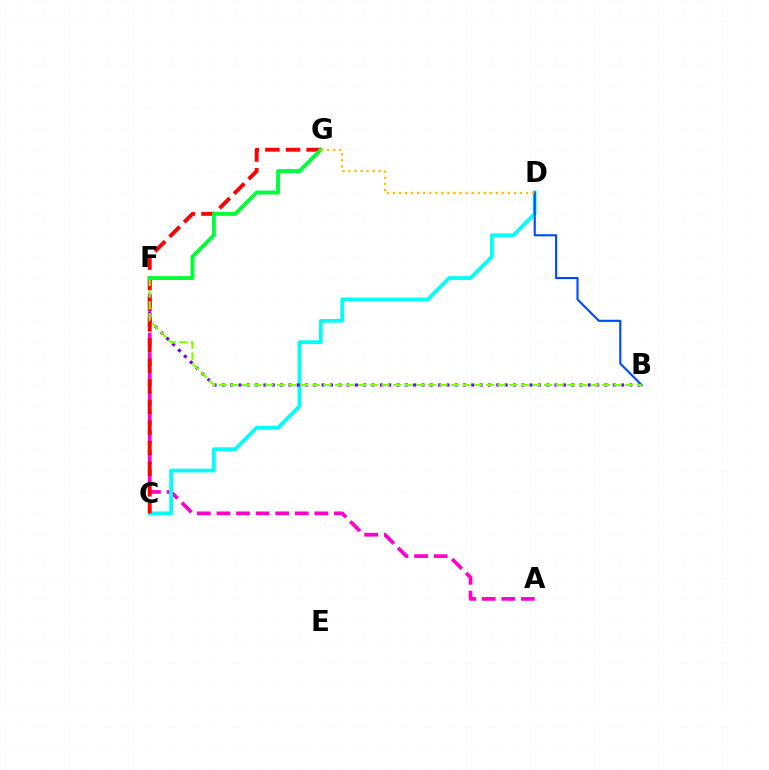{('A', 'F'): [{'color': '#ff00cf', 'line_style': 'dashed', 'thickness': 2.66}], ('C', 'D'): [{'color': '#00fff6', 'line_style': 'solid', 'thickness': 2.71}], ('B', 'F'): [{'color': '#7200ff', 'line_style': 'dotted', 'thickness': 2.26}, {'color': '#84ff00', 'line_style': 'dashed', 'thickness': 1.58}], ('C', 'G'): [{'color': '#ff0000', 'line_style': 'dashed', 'thickness': 2.8}], ('B', 'D'): [{'color': '#004bff', 'line_style': 'solid', 'thickness': 1.54}], ('F', 'G'): [{'color': '#00ff39', 'line_style': 'solid', 'thickness': 2.81}], ('D', 'G'): [{'color': '#ffbd00', 'line_style': 'dotted', 'thickness': 1.64}]}